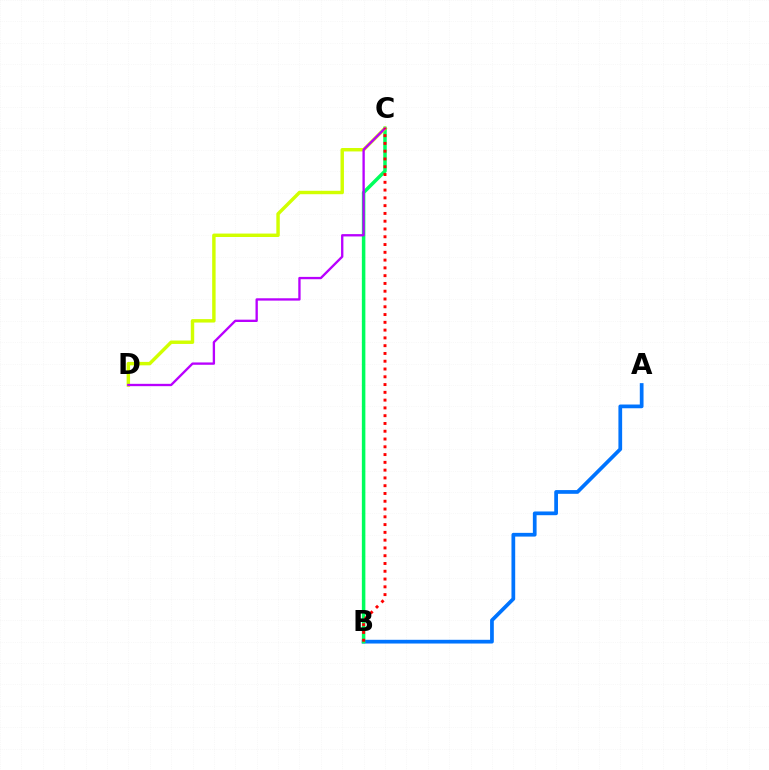{('A', 'B'): [{'color': '#0074ff', 'line_style': 'solid', 'thickness': 2.68}], ('B', 'C'): [{'color': '#00ff5c', 'line_style': 'solid', 'thickness': 2.53}, {'color': '#ff0000', 'line_style': 'dotted', 'thickness': 2.11}], ('C', 'D'): [{'color': '#d1ff00', 'line_style': 'solid', 'thickness': 2.47}, {'color': '#b900ff', 'line_style': 'solid', 'thickness': 1.68}]}